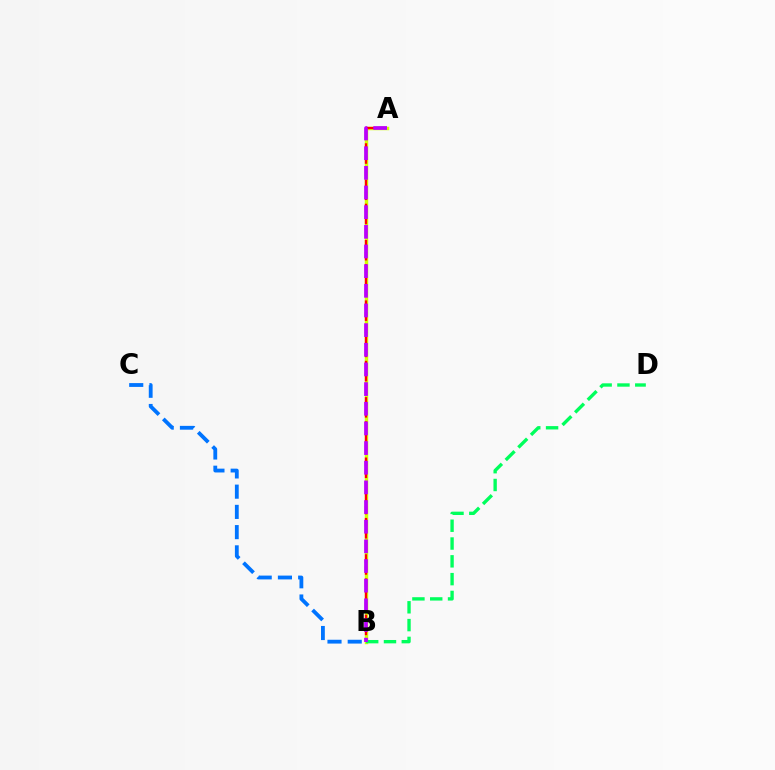{('A', 'B'): [{'color': '#d1ff00', 'line_style': 'solid', 'thickness': 2.49}, {'color': '#ff0000', 'line_style': 'dashed', 'thickness': 1.64}, {'color': '#b900ff', 'line_style': 'dashed', 'thickness': 2.67}], ('B', 'C'): [{'color': '#0074ff', 'line_style': 'dashed', 'thickness': 2.75}], ('B', 'D'): [{'color': '#00ff5c', 'line_style': 'dashed', 'thickness': 2.42}]}